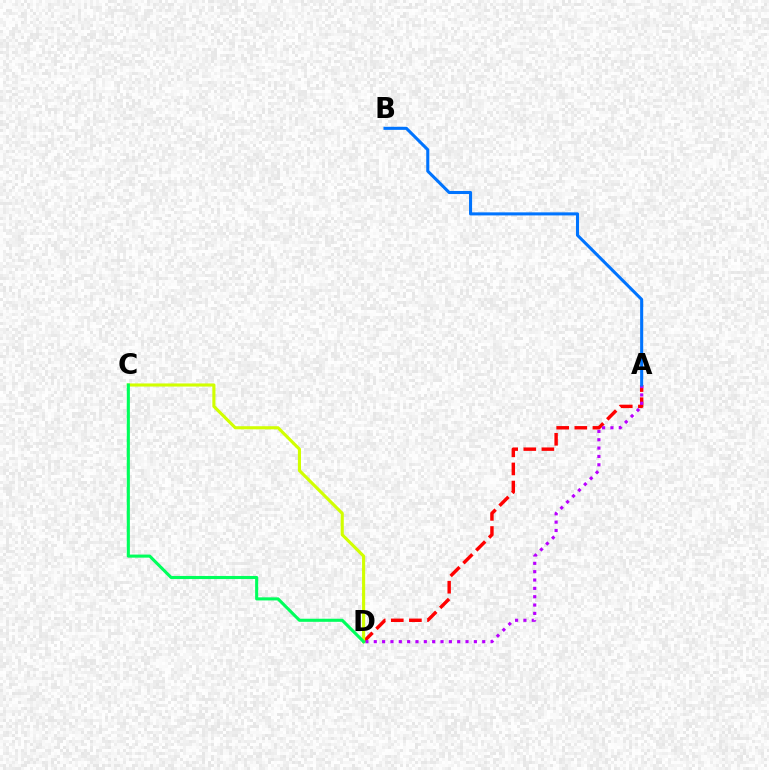{('A', 'D'): [{'color': '#ff0000', 'line_style': 'dashed', 'thickness': 2.46}, {'color': '#b900ff', 'line_style': 'dotted', 'thickness': 2.27}], ('C', 'D'): [{'color': '#d1ff00', 'line_style': 'solid', 'thickness': 2.24}, {'color': '#00ff5c', 'line_style': 'solid', 'thickness': 2.22}], ('A', 'B'): [{'color': '#0074ff', 'line_style': 'solid', 'thickness': 2.2}]}